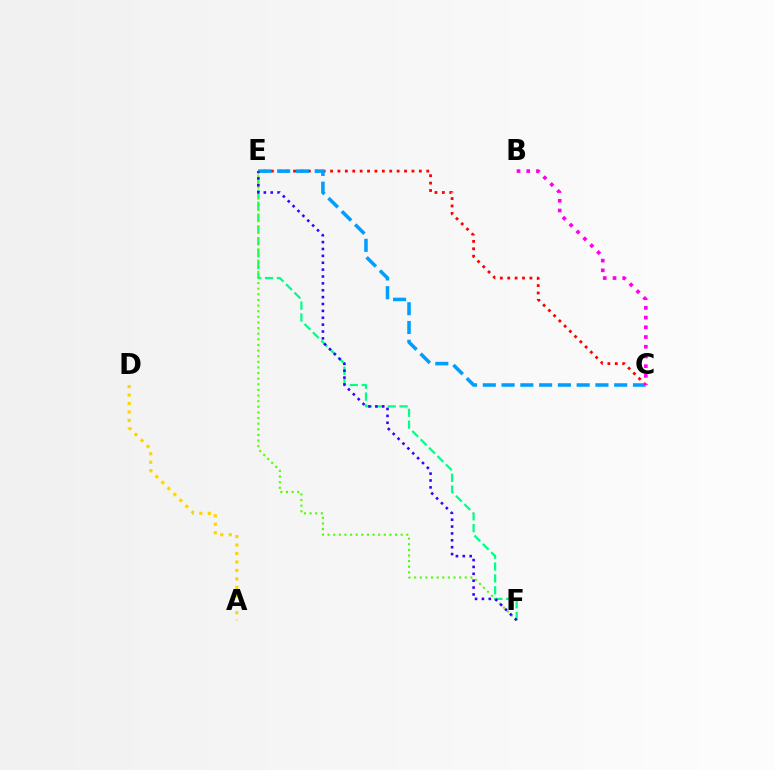{('C', 'E'): [{'color': '#ff0000', 'line_style': 'dotted', 'thickness': 2.01}, {'color': '#009eff', 'line_style': 'dashed', 'thickness': 2.55}], ('E', 'F'): [{'color': '#00ff86', 'line_style': 'dashed', 'thickness': 1.61}, {'color': '#4fff00', 'line_style': 'dotted', 'thickness': 1.53}, {'color': '#3700ff', 'line_style': 'dotted', 'thickness': 1.87}], ('A', 'D'): [{'color': '#ffd500', 'line_style': 'dotted', 'thickness': 2.3}], ('B', 'C'): [{'color': '#ff00ed', 'line_style': 'dotted', 'thickness': 2.64}]}